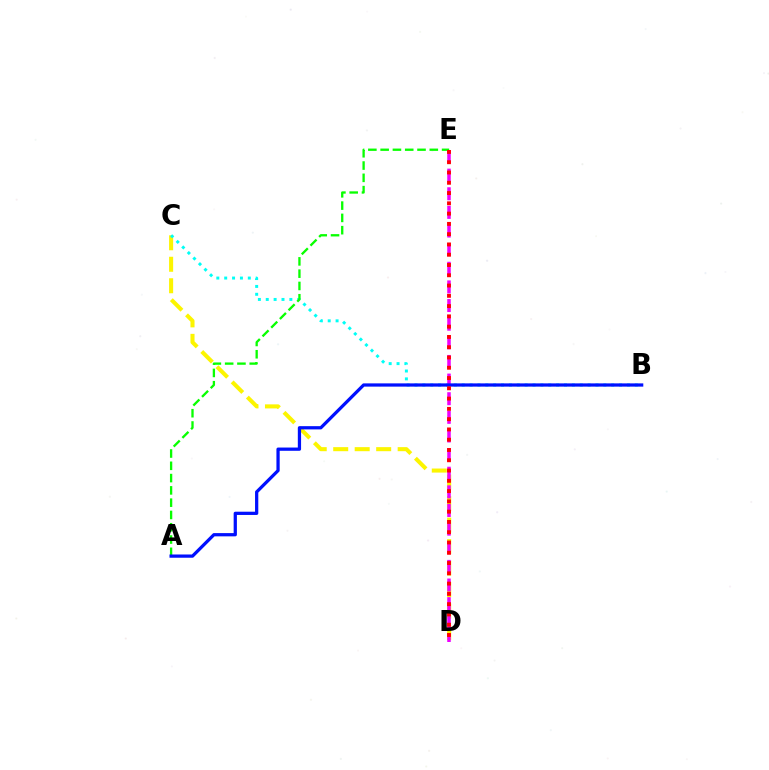{('C', 'D'): [{'color': '#fcf500', 'line_style': 'dashed', 'thickness': 2.92}], ('B', 'C'): [{'color': '#00fff6', 'line_style': 'dotted', 'thickness': 2.14}], ('A', 'E'): [{'color': '#08ff00', 'line_style': 'dashed', 'thickness': 1.67}], ('D', 'E'): [{'color': '#ee00ff', 'line_style': 'dashed', 'thickness': 2.53}, {'color': '#ff0000', 'line_style': 'dotted', 'thickness': 2.79}], ('A', 'B'): [{'color': '#0010ff', 'line_style': 'solid', 'thickness': 2.34}]}